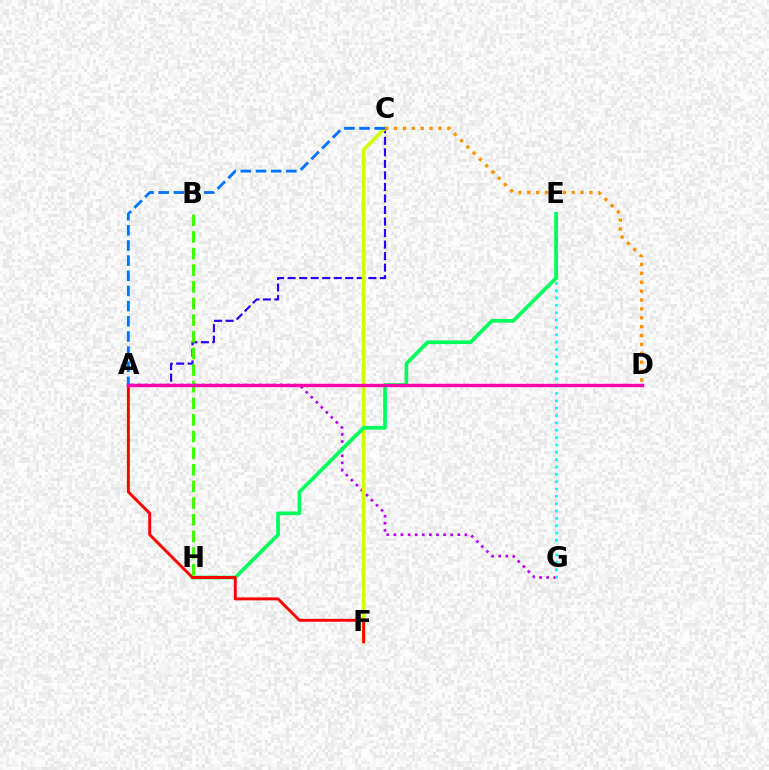{('A', 'G'): [{'color': '#b900ff', 'line_style': 'dotted', 'thickness': 1.93}], ('E', 'G'): [{'color': '#00fff6', 'line_style': 'dotted', 'thickness': 2.0}], ('A', 'C'): [{'color': '#2500ff', 'line_style': 'dashed', 'thickness': 1.57}, {'color': '#0074ff', 'line_style': 'dashed', 'thickness': 2.06}], ('C', 'F'): [{'color': '#d1ff00', 'line_style': 'solid', 'thickness': 2.66}], ('E', 'H'): [{'color': '#00ff5c', 'line_style': 'solid', 'thickness': 2.66}], ('C', 'D'): [{'color': '#ff9400', 'line_style': 'dotted', 'thickness': 2.41}], ('A', 'F'): [{'color': '#ff0000', 'line_style': 'solid', 'thickness': 2.1}], ('B', 'H'): [{'color': '#3dff00', 'line_style': 'dashed', 'thickness': 2.26}], ('A', 'D'): [{'color': '#ff00ac', 'line_style': 'solid', 'thickness': 2.44}]}